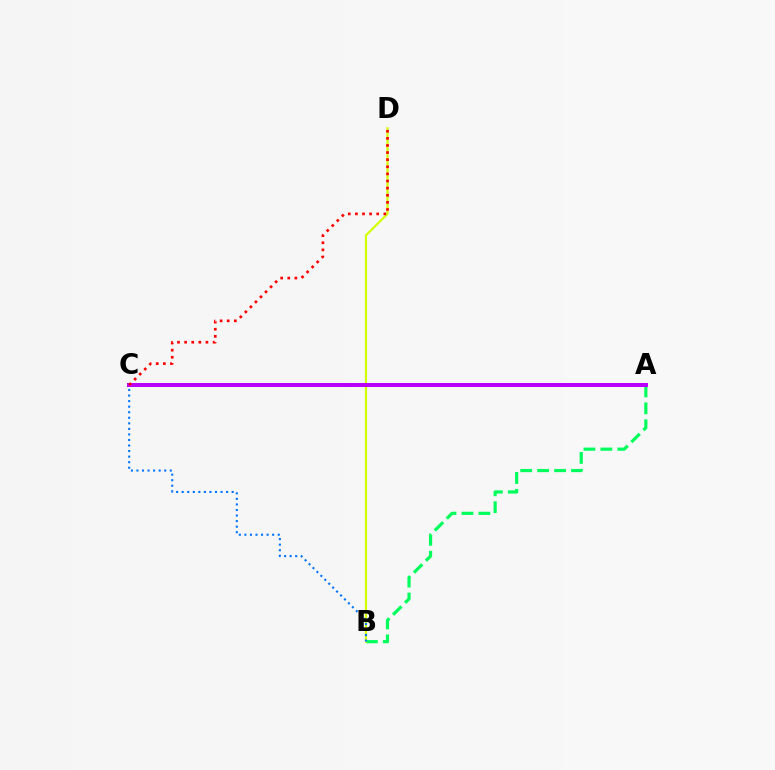{('A', 'B'): [{'color': '#00ff5c', 'line_style': 'dashed', 'thickness': 2.3}], ('B', 'D'): [{'color': '#d1ff00', 'line_style': 'solid', 'thickness': 1.58}], ('B', 'C'): [{'color': '#0074ff', 'line_style': 'dotted', 'thickness': 1.51}], ('A', 'C'): [{'color': '#b900ff', 'line_style': 'solid', 'thickness': 2.88}], ('C', 'D'): [{'color': '#ff0000', 'line_style': 'dotted', 'thickness': 1.93}]}